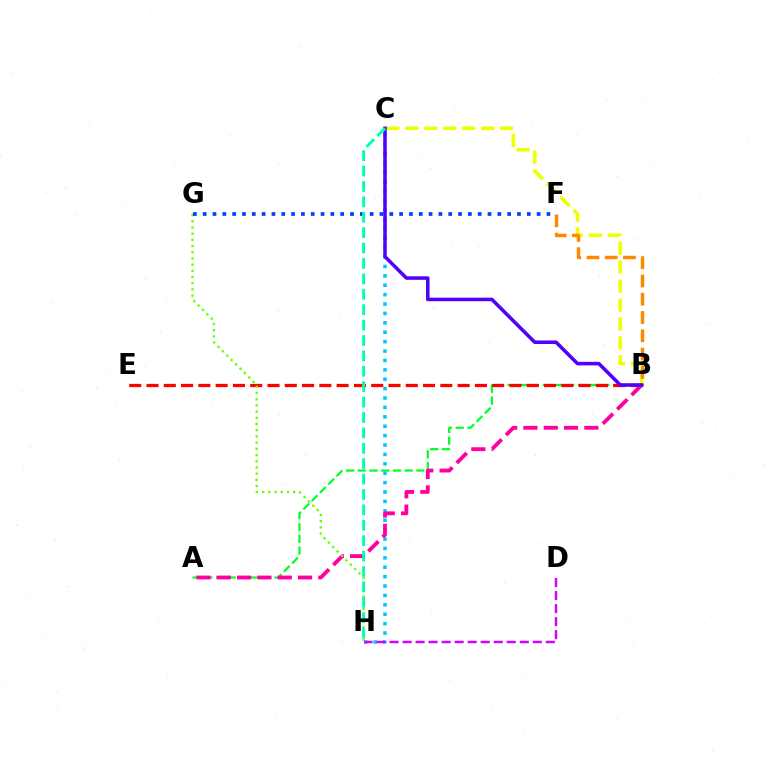{('C', 'H'): [{'color': '#00c7ff', 'line_style': 'dotted', 'thickness': 2.55}, {'color': '#00ffaf', 'line_style': 'dashed', 'thickness': 2.09}], ('B', 'C'): [{'color': '#eeff00', 'line_style': 'dashed', 'thickness': 2.57}, {'color': '#4f00ff', 'line_style': 'solid', 'thickness': 2.54}], ('A', 'B'): [{'color': '#00ff27', 'line_style': 'dashed', 'thickness': 1.59}, {'color': '#ff00a0', 'line_style': 'dashed', 'thickness': 2.76}], ('B', 'E'): [{'color': '#ff0000', 'line_style': 'dashed', 'thickness': 2.35}], ('B', 'F'): [{'color': '#ff8800', 'line_style': 'dashed', 'thickness': 2.48}], ('G', 'H'): [{'color': '#66ff00', 'line_style': 'dotted', 'thickness': 1.68}], ('F', 'G'): [{'color': '#003fff', 'line_style': 'dotted', 'thickness': 2.67}], ('D', 'H'): [{'color': '#d600ff', 'line_style': 'dashed', 'thickness': 1.77}]}